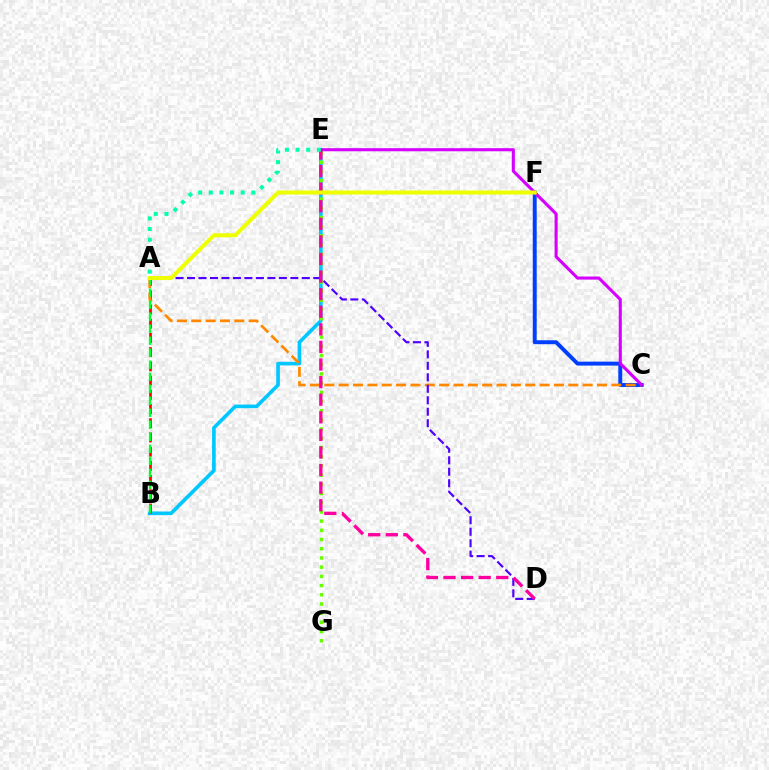{('B', 'E'): [{'color': '#00c7ff', 'line_style': 'solid', 'thickness': 2.63}], ('C', 'F'): [{'color': '#003fff', 'line_style': 'solid', 'thickness': 2.84}], ('A', 'B'): [{'color': '#ff0000', 'line_style': 'dashed', 'thickness': 1.93}, {'color': '#00ff27', 'line_style': 'dashed', 'thickness': 1.63}], ('E', 'G'): [{'color': '#66ff00', 'line_style': 'dotted', 'thickness': 2.5}], ('A', 'C'): [{'color': '#ff8800', 'line_style': 'dashed', 'thickness': 1.95}], ('C', 'E'): [{'color': '#d600ff', 'line_style': 'solid', 'thickness': 2.23}], ('A', 'D'): [{'color': '#4f00ff', 'line_style': 'dashed', 'thickness': 1.56}], ('D', 'E'): [{'color': '#ff00a0', 'line_style': 'dashed', 'thickness': 2.39}], ('A', 'E'): [{'color': '#00ffaf', 'line_style': 'dotted', 'thickness': 2.89}], ('A', 'F'): [{'color': '#eeff00', 'line_style': 'solid', 'thickness': 2.91}]}